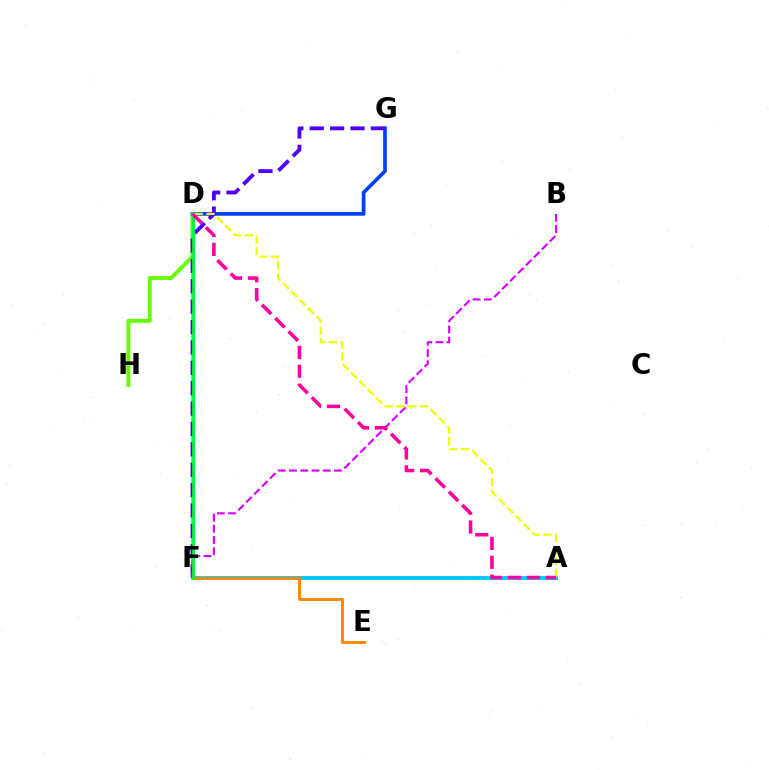{('D', 'H'): [{'color': '#66ff00', 'line_style': 'solid', 'thickness': 2.83}], ('D', 'G'): [{'color': '#003fff', 'line_style': 'solid', 'thickness': 2.65}], ('D', 'F'): [{'color': '#ff0000', 'line_style': 'dashed', 'thickness': 1.51}, {'color': '#00ffaf', 'line_style': 'solid', 'thickness': 2.64}, {'color': '#00ff27', 'line_style': 'solid', 'thickness': 1.93}], ('A', 'F'): [{'color': '#00c7ff', 'line_style': 'solid', 'thickness': 2.78}], ('F', 'G'): [{'color': '#4f00ff', 'line_style': 'dashed', 'thickness': 2.77}], ('B', 'F'): [{'color': '#d600ff', 'line_style': 'dashed', 'thickness': 1.53}], ('E', 'F'): [{'color': '#ff8800', 'line_style': 'solid', 'thickness': 2.07}], ('A', 'D'): [{'color': '#eeff00', 'line_style': 'dashed', 'thickness': 1.61}, {'color': '#ff00a0', 'line_style': 'dashed', 'thickness': 2.56}]}